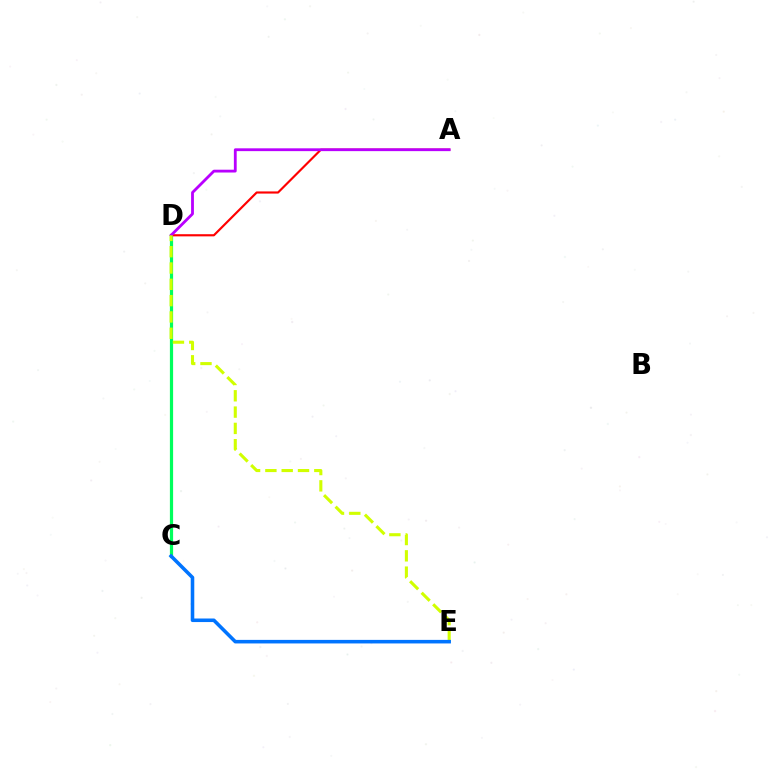{('C', 'D'): [{'color': '#00ff5c', 'line_style': 'solid', 'thickness': 2.31}], ('A', 'D'): [{'color': '#ff0000', 'line_style': 'solid', 'thickness': 1.55}, {'color': '#b900ff', 'line_style': 'solid', 'thickness': 2.02}], ('D', 'E'): [{'color': '#d1ff00', 'line_style': 'dashed', 'thickness': 2.22}], ('C', 'E'): [{'color': '#0074ff', 'line_style': 'solid', 'thickness': 2.56}]}